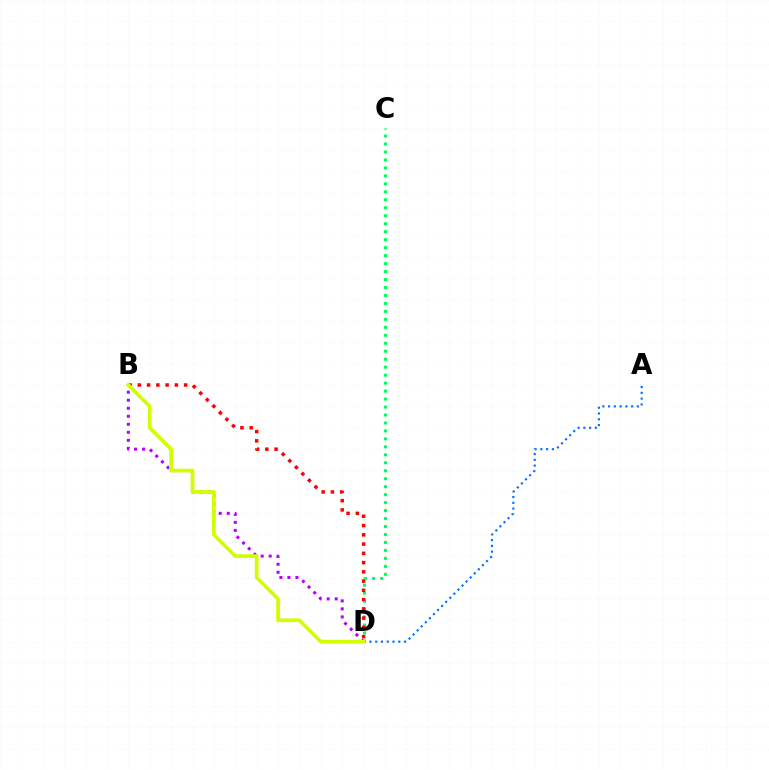{('B', 'D'): [{'color': '#b900ff', 'line_style': 'dotted', 'thickness': 2.18}, {'color': '#ff0000', 'line_style': 'dotted', 'thickness': 2.51}, {'color': '#d1ff00', 'line_style': 'solid', 'thickness': 2.68}], ('A', 'D'): [{'color': '#0074ff', 'line_style': 'dotted', 'thickness': 1.57}], ('C', 'D'): [{'color': '#00ff5c', 'line_style': 'dotted', 'thickness': 2.17}]}